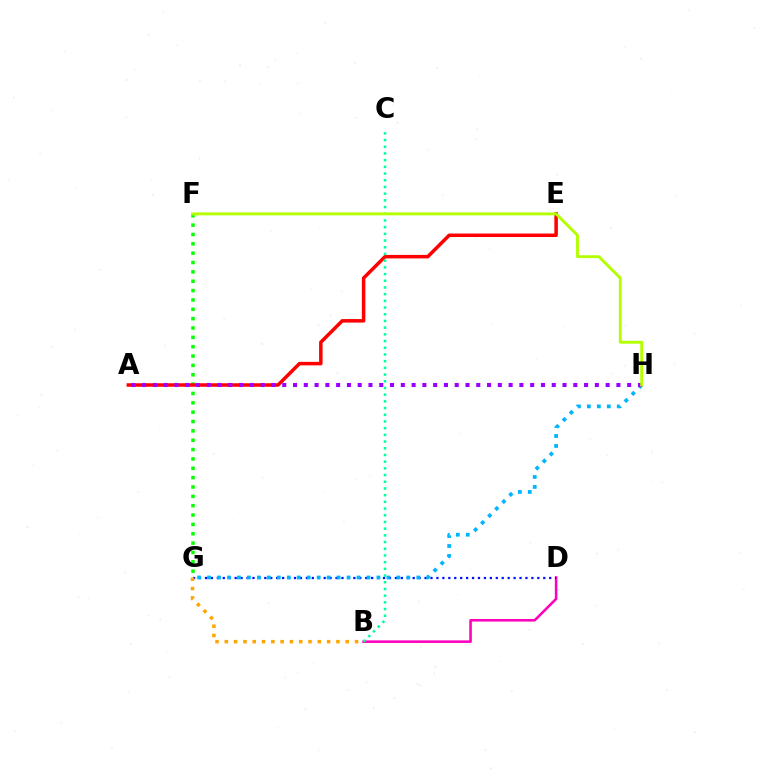{('F', 'G'): [{'color': '#08ff00', 'line_style': 'dotted', 'thickness': 2.54}], ('B', 'D'): [{'color': '#ff00bd', 'line_style': 'solid', 'thickness': 1.84}], ('D', 'G'): [{'color': '#0010ff', 'line_style': 'dotted', 'thickness': 1.61}], ('A', 'E'): [{'color': '#ff0000', 'line_style': 'solid', 'thickness': 2.52}], ('B', 'C'): [{'color': '#00ff9d', 'line_style': 'dotted', 'thickness': 1.82}], ('B', 'G'): [{'color': '#ffa500', 'line_style': 'dotted', 'thickness': 2.53}], ('G', 'H'): [{'color': '#00b5ff', 'line_style': 'dotted', 'thickness': 2.71}], ('A', 'H'): [{'color': '#9b00ff', 'line_style': 'dotted', 'thickness': 2.93}], ('F', 'H'): [{'color': '#b3ff00', 'line_style': 'solid', 'thickness': 2.07}]}